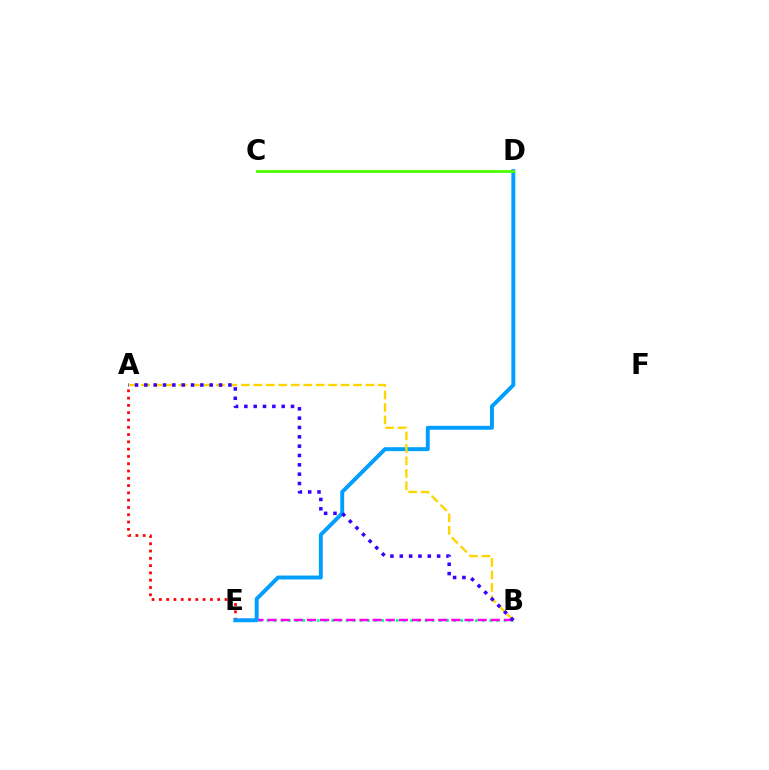{('B', 'E'): [{'color': '#00ff86', 'line_style': 'dotted', 'thickness': 1.95}, {'color': '#ff00ed', 'line_style': 'dashed', 'thickness': 1.78}], ('A', 'E'): [{'color': '#ff0000', 'line_style': 'dotted', 'thickness': 1.98}], ('D', 'E'): [{'color': '#009eff', 'line_style': 'solid', 'thickness': 2.82}], ('C', 'D'): [{'color': '#4fff00', 'line_style': 'solid', 'thickness': 2.05}], ('A', 'B'): [{'color': '#ffd500', 'line_style': 'dashed', 'thickness': 1.69}, {'color': '#3700ff', 'line_style': 'dotted', 'thickness': 2.54}]}